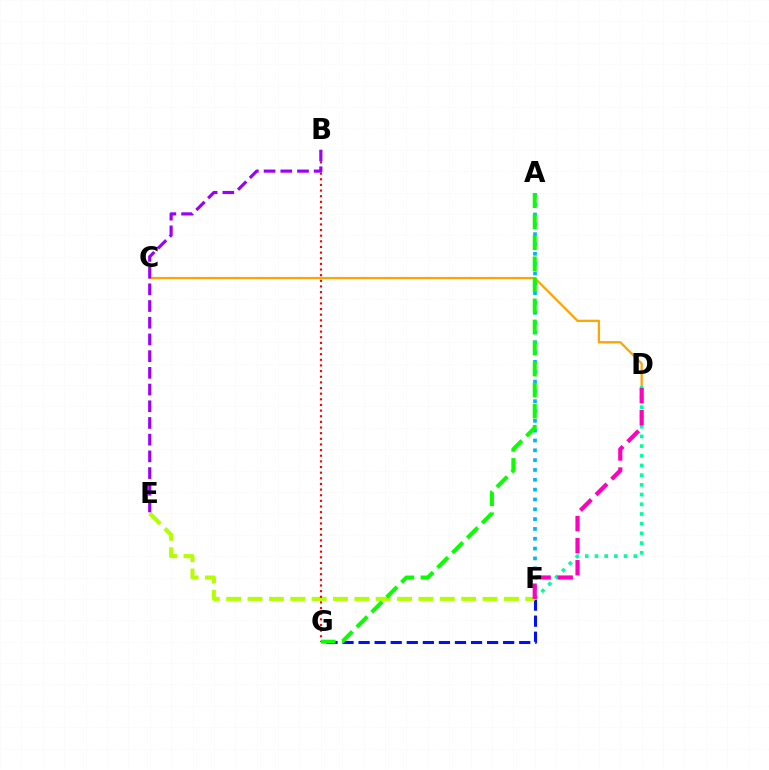{('C', 'D'): [{'color': '#ffa500', 'line_style': 'solid', 'thickness': 1.64}], ('F', 'G'): [{'color': '#0010ff', 'line_style': 'dashed', 'thickness': 2.18}], ('D', 'F'): [{'color': '#00ff9d', 'line_style': 'dotted', 'thickness': 2.64}, {'color': '#ff00bd', 'line_style': 'dashed', 'thickness': 3.0}], ('A', 'F'): [{'color': '#00b5ff', 'line_style': 'dotted', 'thickness': 2.67}], ('E', 'F'): [{'color': '#b3ff00', 'line_style': 'dashed', 'thickness': 2.9}], ('B', 'G'): [{'color': '#ff0000', 'line_style': 'dotted', 'thickness': 1.53}], ('B', 'E'): [{'color': '#9b00ff', 'line_style': 'dashed', 'thickness': 2.27}], ('A', 'G'): [{'color': '#08ff00', 'line_style': 'dashed', 'thickness': 2.86}]}